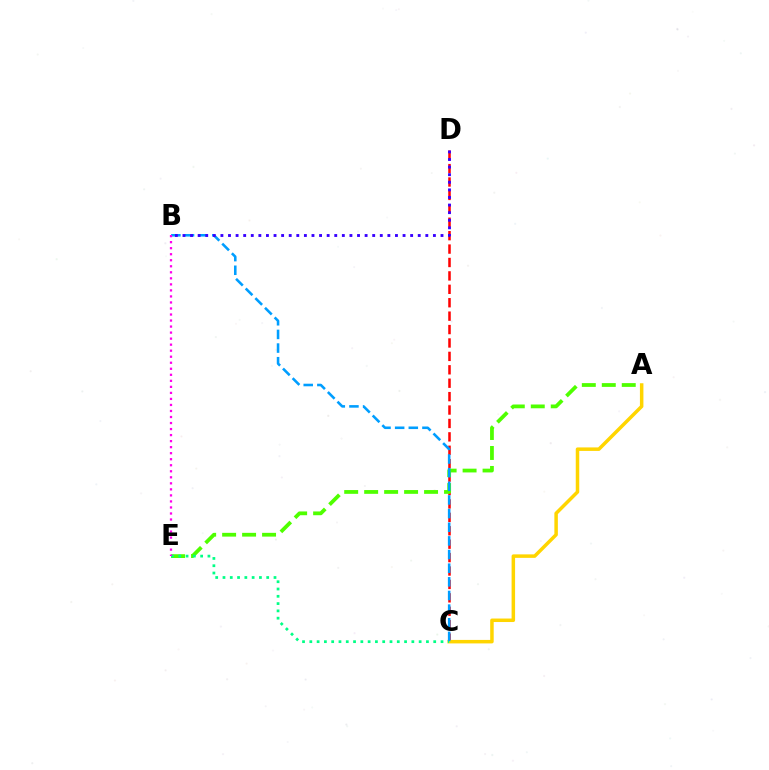{('C', 'D'): [{'color': '#ff0000', 'line_style': 'dashed', 'thickness': 1.82}], ('A', 'E'): [{'color': '#4fff00', 'line_style': 'dashed', 'thickness': 2.71}], ('A', 'C'): [{'color': '#ffd500', 'line_style': 'solid', 'thickness': 2.52}], ('C', 'E'): [{'color': '#00ff86', 'line_style': 'dotted', 'thickness': 1.98}], ('B', 'C'): [{'color': '#009eff', 'line_style': 'dashed', 'thickness': 1.85}], ('B', 'D'): [{'color': '#3700ff', 'line_style': 'dotted', 'thickness': 2.06}], ('B', 'E'): [{'color': '#ff00ed', 'line_style': 'dotted', 'thickness': 1.64}]}